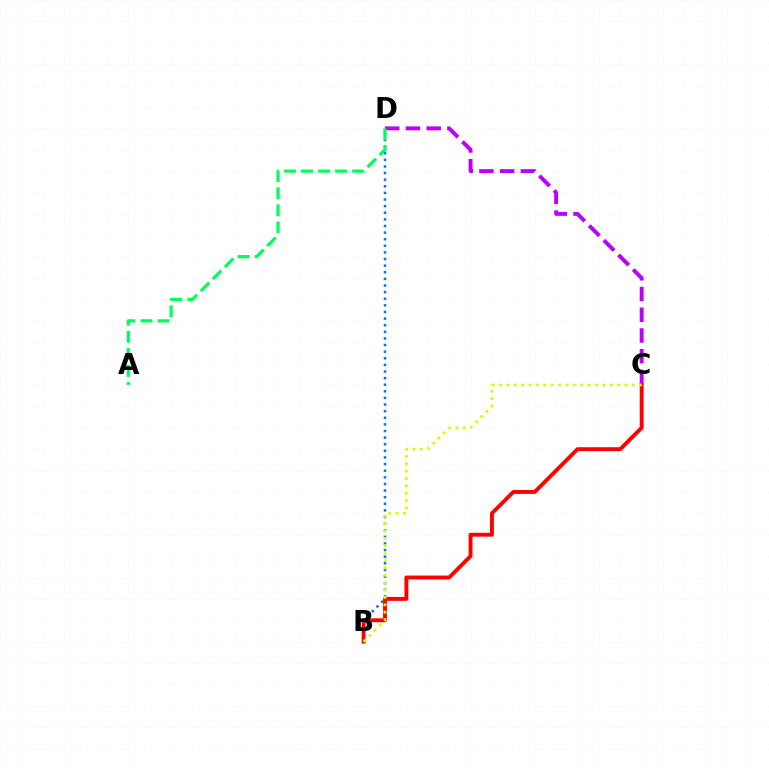{('B', 'D'): [{'color': '#0074ff', 'line_style': 'dotted', 'thickness': 1.8}], ('C', 'D'): [{'color': '#b900ff', 'line_style': 'dashed', 'thickness': 2.82}], ('B', 'C'): [{'color': '#ff0000', 'line_style': 'solid', 'thickness': 2.8}, {'color': '#d1ff00', 'line_style': 'dotted', 'thickness': 2.01}], ('A', 'D'): [{'color': '#00ff5c', 'line_style': 'dashed', 'thickness': 2.32}]}